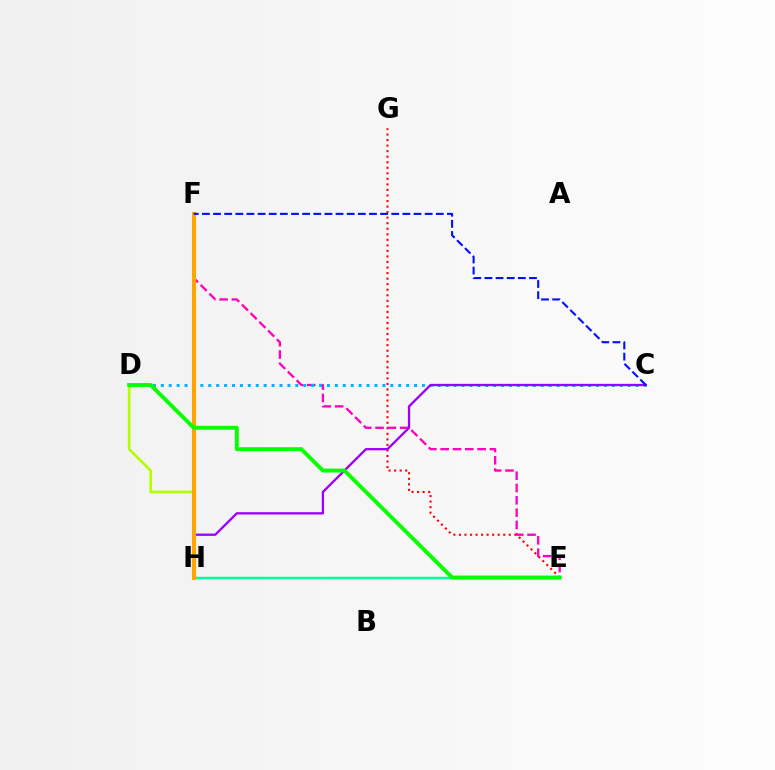{('E', 'G'): [{'color': '#ff0000', 'line_style': 'dotted', 'thickness': 1.51}], ('E', 'F'): [{'color': '#ff00bd', 'line_style': 'dashed', 'thickness': 1.67}], ('C', 'D'): [{'color': '#00b5ff', 'line_style': 'dotted', 'thickness': 2.15}], ('E', 'H'): [{'color': '#00ff9d', 'line_style': 'solid', 'thickness': 1.78}], ('C', 'H'): [{'color': '#9b00ff', 'line_style': 'solid', 'thickness': 1.66}], ('D', 'H'): [{'color': '#b3ff00', 'line_style': 'solid', 'thickness': 1.92}], ('F', 'H'): [{'color': '#ffa500', 'line_style': 'solid', 'thickness': 2.95}], ('C', 'F'): [{'color': '#0010ff', 'line_style': 'dashed', 'thickness': 1.51}], ('D', 'E'): [{'color': '#08ff00', 'line_style': 'solid', 'thickness': 2.81}]}